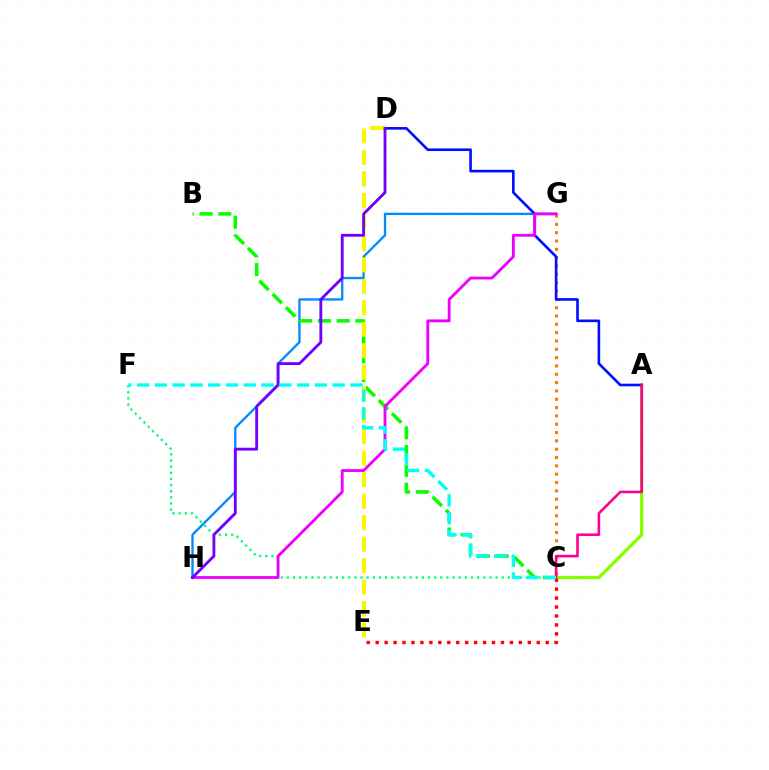{('A', 'C'): [{'color': '#84ff00', 'line_style': 'solid', 'thickness': 2.32}, {'color': '#ff0094', 'line_style': 'solid', 'thickness': 1.88}], ('G', 'H'): [{'color': '#008cff', 'line_style': 'solid', 'thickness': 1.68}, {'color': '#ee00ff', 'line_style': 'solid', 'thickness': 2.05}], ('C', 'G'): [{'color': '#ff7c00', 'line_style': 'dotted', 'thickness': 2.26}], ('A', 'D'): [{'color': '#0010ff', 'line_style': 'solid', 'thickness': 1.89}], ('B', 'C'): [{'color': '#08ff00', 'line_style': 'dashed', 'thickness': 2.55}], ('D', 'E'): [{'color': '#fcf500', 'line_style': 'dashed', 'thickness': 2.92}], ('C', 'F'): [{'color': '#00ff74', 'line_style': 'dotted', 'thickness': 1.67}, {'color': '#00fff6', 'line_style': 'dashed', 'thickness': 2.42}], ('C', 'E'): [{'color': '#ff0000', 'line_style': 'dotted', 'thickness': 2.43}], ('D', 'H'): [{'color': '#7200ff', 'line_style': 'solid', 'thickness': 2.05}]}